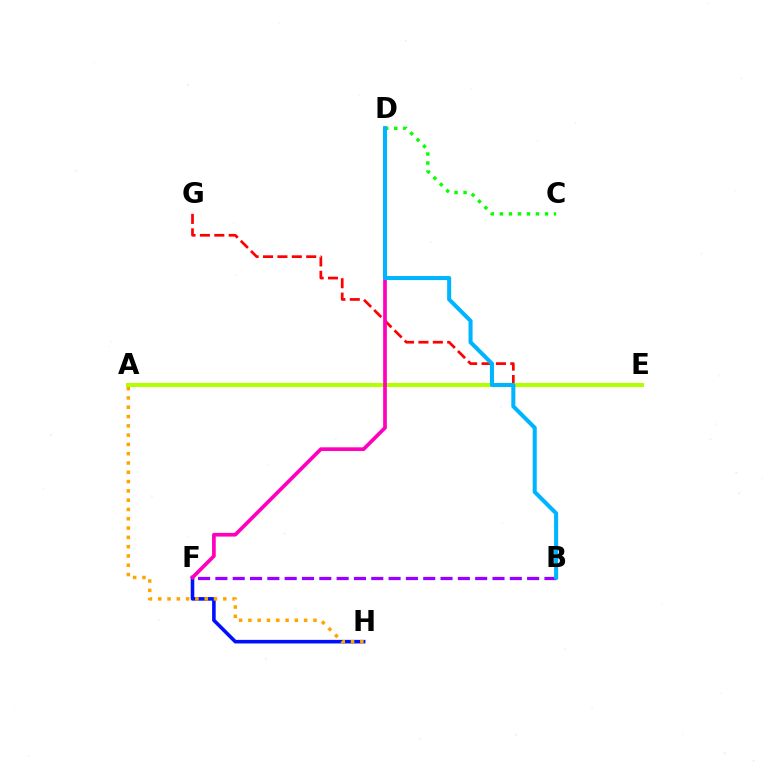{('E', 'G'): [{'color': '#ff0000', 'line_style': 'dashed', 'thickness': 1.96}], ('A', 'E'): [{'color': '#00ff9d', 'line_style': 'solid', 'thickness': 1.62}, {'color': '#b3ff00', 'line_style': 'solid', 'thickness': 2.94}], ('B', 'F'): [{'color': '#9b00ff', 'line_style': 'dashed', 'thickness': 2.35}], ('C', 'D'): [{'color': '#08ff00', 'line_style': 'dotted', 'thickness': 2.46}], ('F', 'H'): [{'color': '#0010ff', 'line_style': 'solid', 'thickness': 2.58}], ('D', 'F'): [{'color': '#ff00bd', 'line_style': 'solid', 'thickness': 2.66}], ('B', 'D'): [{'color': '#00b5ff', 'line_style': 'solid', 'thickness': 2.92}], ('A', 'H'): [{'color': '#ffa500', 'line_style': 'dotted', 'thickness': 2.53}]}